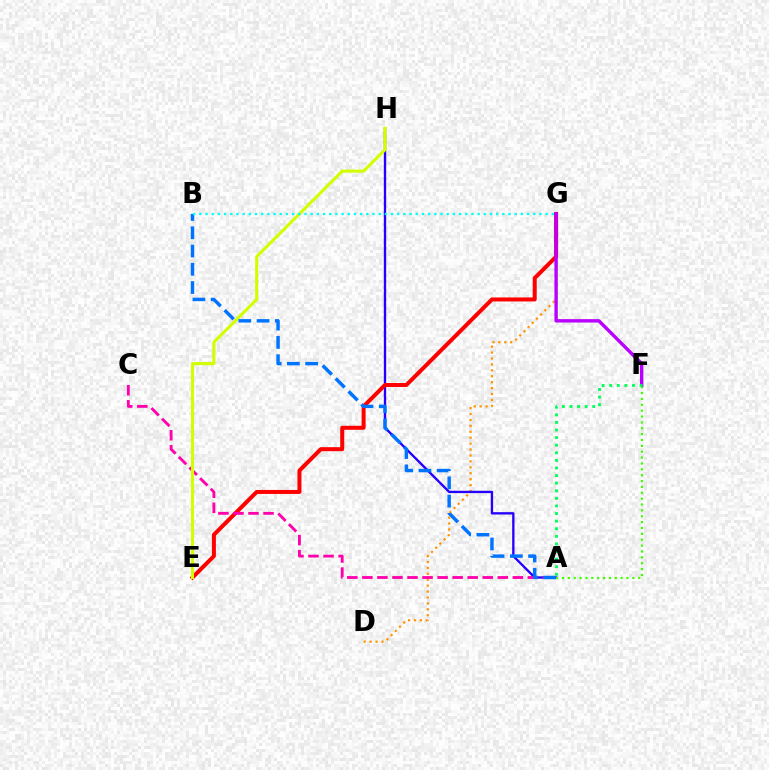{('D', 'G'): [{'color': '#ff9400', 'line_style': 'dotted', 'thickness': 1.61}], ('A', 'H'): [{'color': '#2500ff', 'line_style': 'solid', 'thickness': 1.69}], ('E', 'G'): [{'color': '#ff0000', 'line_style': 'solid', 'thickness': 2.88}], ('A', 'F'): [{'color': '#3dff00', 'line_style': 'dotted', 'thickness': 1.59}, {'color': '#00ff5c', 'line_style': 'dotted', 'thickness': 2.06}], ('A', 'C'): [{'color': '#ff00ac', 'line_style': 'dashed', 'thickness': 2.04}], ('F', 'G'): [{'color': '#b900ff', 'line_style': 'solid', 'thickness': 2.44}], ('E', 'H'): [{'color': '#d1ff00', 'line_style': 'solid', 'thickness': 2.21}], ('A', 'B'): [{'color': '#0074ff', 'line_style': 'dashed', 'thickness': 2.48}], ('B', 'G'): [{'color': '#00fff6', 'line_style': 'dotted', 'thickness': 1.68}]}